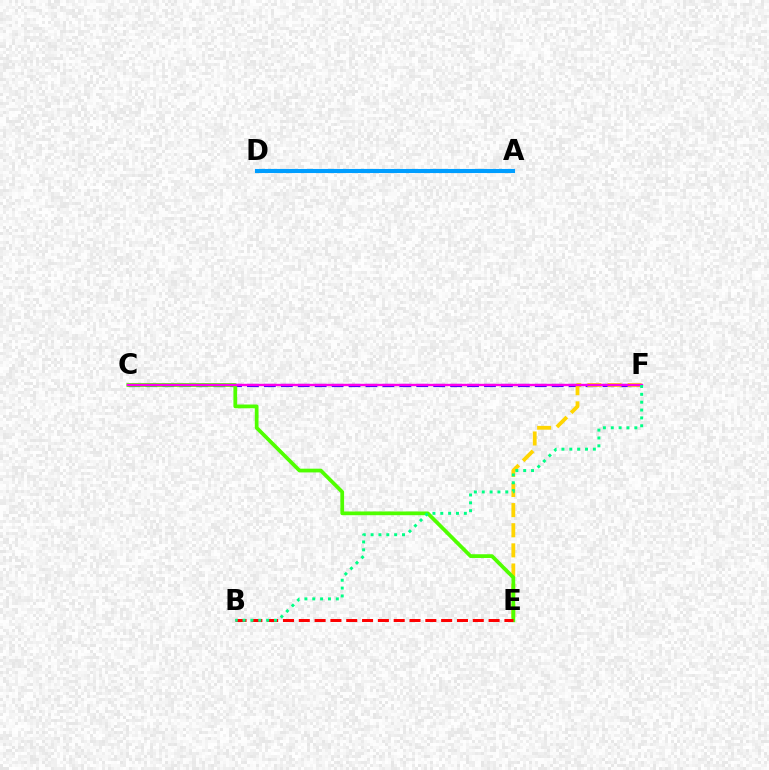{('A', 'D'): [{'color': '#009eff', 'line_style': 'solid', 'thickness': 2.95}], ('C', 'F'): [{'color': '#3700ff', 'line_style': 'dashed', 'thickness': 2.3}, {'color': '#ff00ed', 'line_style': 'solid', 'thickness': 1.71}], ('E', 'F'): [{'color': '#ffd500', 'line_style': 'dashed', 'thickness': 2.73}], ('C', 'E'): [{'color': '#4fff00', 'line_style': 'solid', 'thickness': 2.69}], ('B', 'E'): [{'color': '#ff0000', 'line_style': 'dashed', 'thickness': 2.15}], ('B', 'F'): [{'color': '#00ff86', 'line_style': 'dotted', 'thickness': 2.13}]}